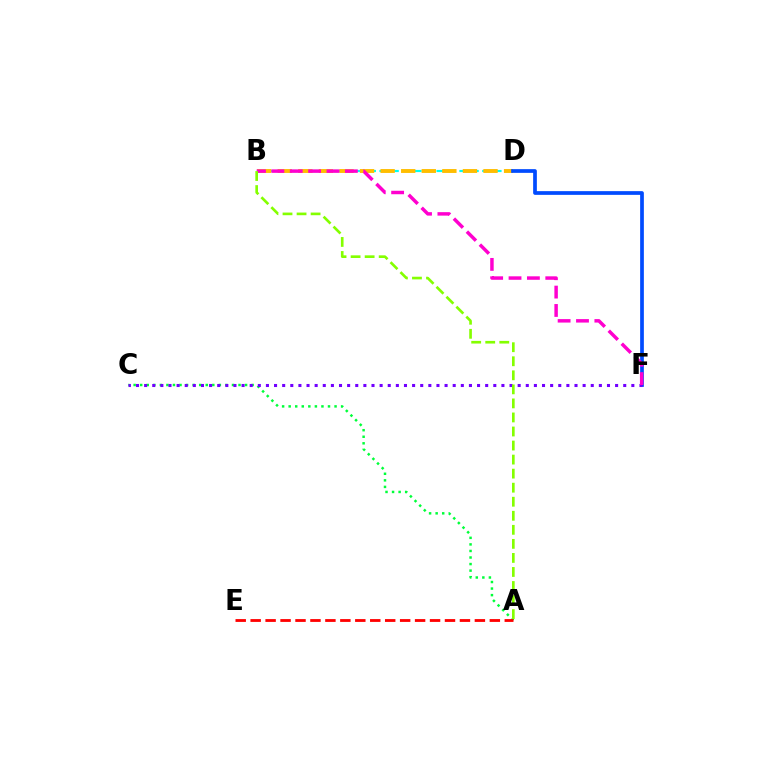{('A', 'C'): [{'color': '#00ff39', 'line_style': 'dotted', 'thickness': 1.78}], ('B', 'D'): [{'color': '#00fff6', 'line_style': 'dashed', 'thickness': 1.55}, {'color': '#ffbd00', 'line_style': 'dashed', 'thickness': 2.8}], ('D', 'F'): [{'color': '#004bff', 'line_style': 'solid', 'thickness': 2.67}], ('C', 'F'): [{'color': '#7200ff', 'line_style': 'dotted', 'thickness': 2.21}], ('B', 'F'): [{'color': '#ff00cf', 'line_style': 'dashed', 'thickness': 2.5}], ('A', 'B'): [{'color': '#84ff00', 'line_style': 'dashed', 'thickness': 1.91}], ('A', 'E'): [{'color': '#ff0000', 'line_style': 'dashed', 'thickness': 2.03}]}